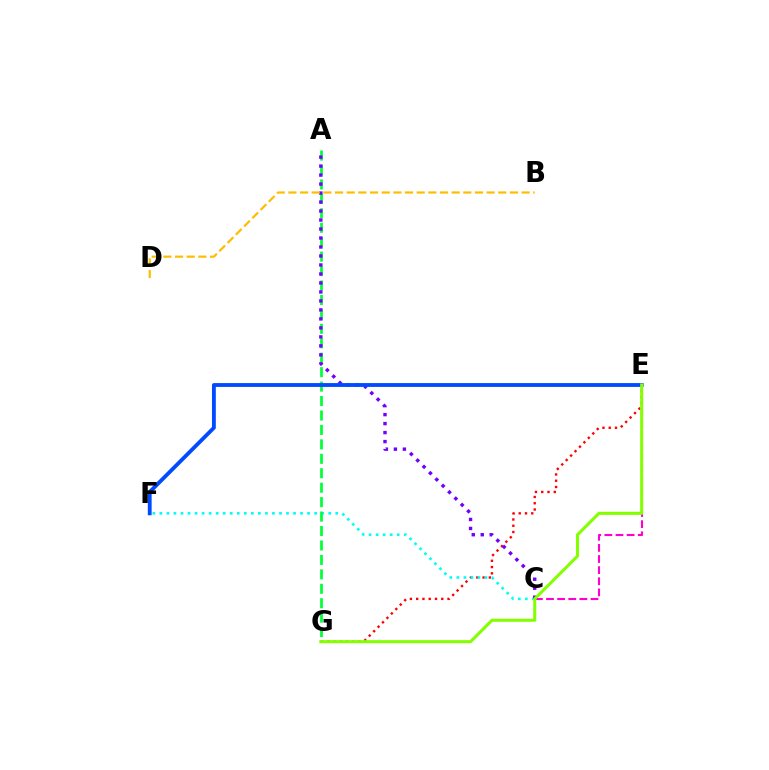{('E', 'G'): [{'color': '#ff0000', 'line_style': 'dotted', 'thickness': 1.7}, {'color': '#84ff00', 'line_style': 'solid', 'thickness': 2.19}], ('C', 'F'): [{'color': '#00fff6', 'line_style': 'dotted', 'thickness': 1.91}], ('A', 'G'): [{'color': '#00ff39', 'line_style': 'dashed', 'thickness': 1.96}], ('C', 'E'): [{'color': '#ff00cf', 'line_style': 'dashed', 'thickness': 1.51}], ('A', 'C'): [{'color': '#7200ff', 'line_style': 'dotted', 'thickness': 2.44}], ('E', 'F'): [{'color': '#004bff', 'line_style': 'solid', 'thickness': 2.76}], ('B', 'D'): [{'color': '#ffbd00', 'line_style': 'dashed', 'thickness': 1.58}]}